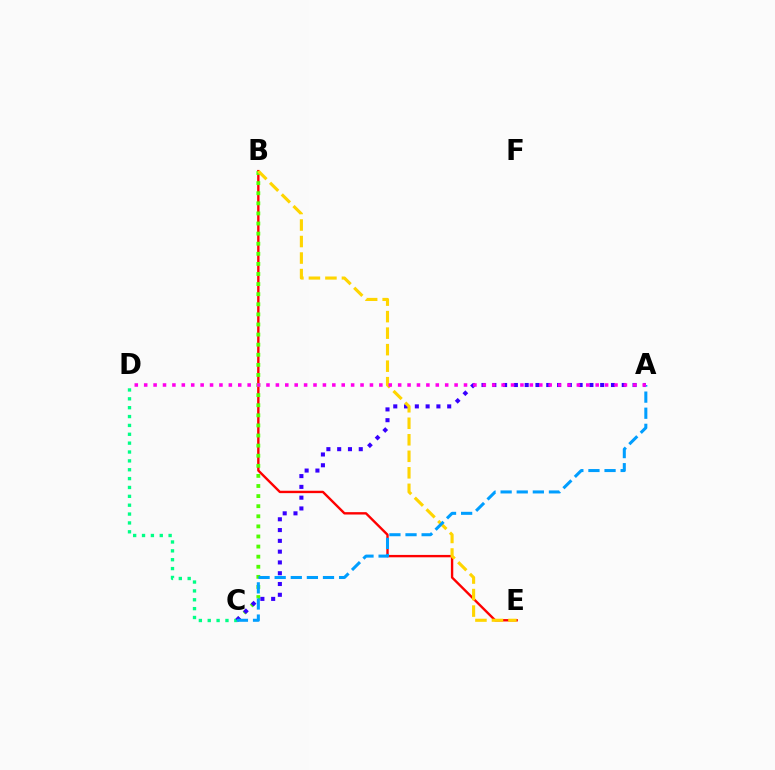{('B', 'E'): [{'color': '#ff0000', 'line_style': 'solid', 'thickness': 1.71}, {'color': '#ffd500', 'line_style': 'dashed', 'thickness': 2.24}], ('B', 'C'): [{'color': '#4fff00', 'line_style': 'dotted', 'thickness': 2.74}], ('C', 'D'): [{'color': '#00ff86', 'line_style': 'dotted', 'thickness': 2.41}], ('A', 'C'): [{'color': '#3700ff', 'line_style': 'dotted', 'thickness': 2.93}, {'color': '#009eff', 'line_style': 'dashed', 'thickness': 2.19}], ('A', 'D'): [{'color': '#ff00ed', 'line_style': 'dotted', 'thickness': 2.56}]}